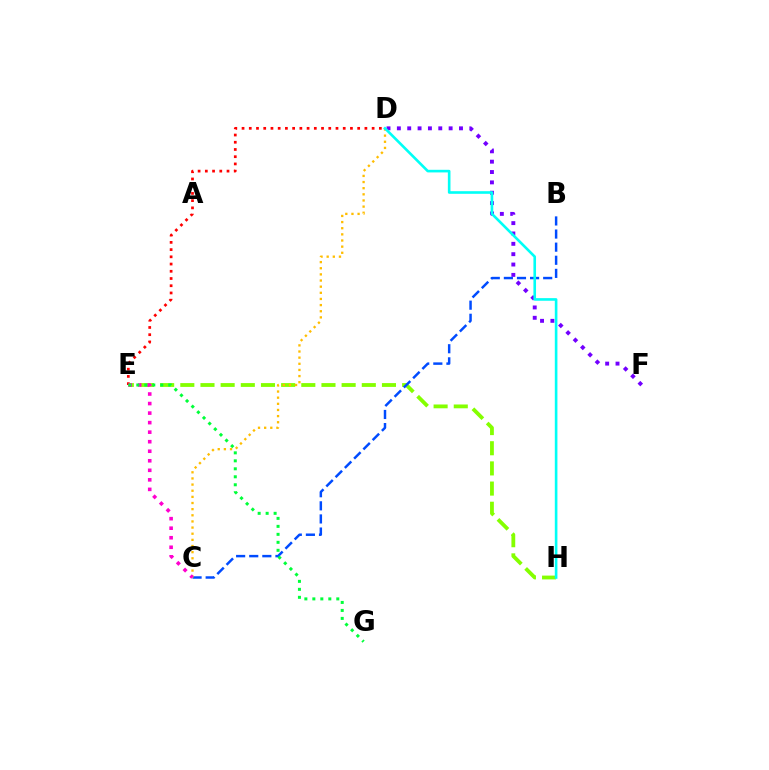{('E', 'H'): [{'color': '#84ff00', 'line_style': 'dashed', 'thickness': 2.74}], ('B', 'C'): [{'color': '#004bff', 'line_style': 'dashed', 'thickness': 1.78}], ('D', 'F'): [{'color': '#7200ff', 'line_style': 'dotted', 'thickness': 2.81}], ('D', 'E'): [{'color': '#ff0000', 'line_style': 'dotted', 'thickness': 1.96}], ('C', 'D'): [{'color': '#ffbd00', 'line_style': 'dotted', 'thickness': 1.67}], ('C', 'E'): [{'color': '#ff00cf', 'line_style': 'dotted', 'thickness': 2.59}], ('E', 'G'): [{'color': '#00ff39', 'line_style': 'dotted', 'thickness': 2.17}], ('D', 'H'): [{'color': '#00fff6', 'line_style': 'solid', 'thickness': 1.89}]}